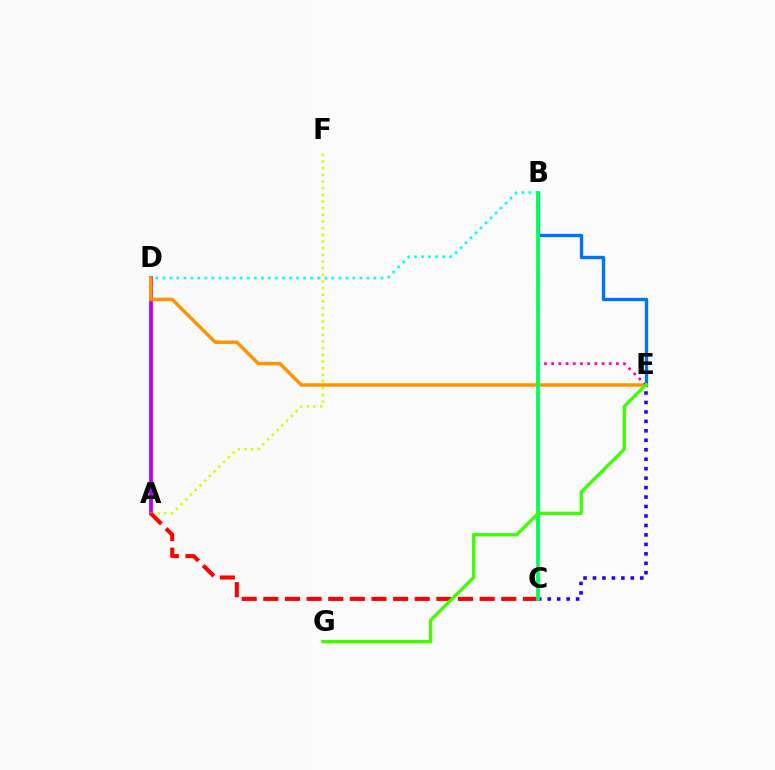{('A', 'D'): [{'color': '#b900ff', 'line_style': 'solid', 'thickness': 2.71}], ('B', 'E'): [{'color': '#0074ff', 'line_style': 'solid', 'thickness': 2.41}, {'color': '#ff00ac', 'line_style': 'dotted', 'thickness': 1.95}], ('B', 'D'): [{'color': '#00fff6', 'line_style': 'dotted', 'thickness': 1.91}], ('D', 'E'): [{'color': '#ff9400', 'line_style': 'solid', 'thickness': 2.49}], ('C', 'E'): [{'color': '#2500ff', 'line_style': 'dotted', 'thickness': 2.57}], ('A', 'F'): [{'color': '#d1ff00', 'line_style': 'dotted', 'thickness': 1.81}], ('A', 'C'): [{'color': '#ff0000', 'line_style': 'dashed', 'thickness': 2.94}], ('B', 'C'): [{'color': '#00ff5c', 'line_style': 'solid', 'thickness': 2.7}], ('E', 'G'): [{'color': '#3dff00', 'line_style': 'solid', 'thickness': 2.39}]}